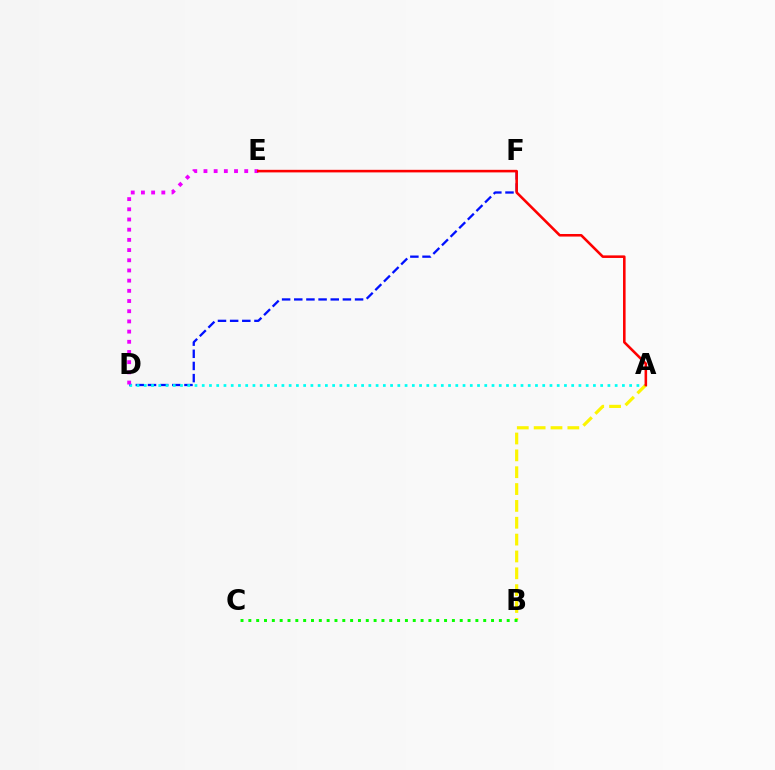{('D', 'F'): [{'color': '#0010ff', 'line_style': 'dashed', 'thickness': 1.65}], ('A', 'D'): [{'color': '#00fff6', 'line_style': 'dotted', 'thickness': 1.97}], ('D', 'E'): [{'color': '#ee00ff', 'line_style': 'dotted', 'thickness': 2.77}], ('A', 'B'): [{'color': '#fcf500', 'line_style': 'dashed', 'thickness': 2.29}], ('A', 'E'): [{'color': '#ff0000', 'line_style': 'solid', 'thickness': 1.85}], ('B', 'C'): [{'color': '#08ff00', 'line_style': 'dotted', 'thickness': 2.13}]}